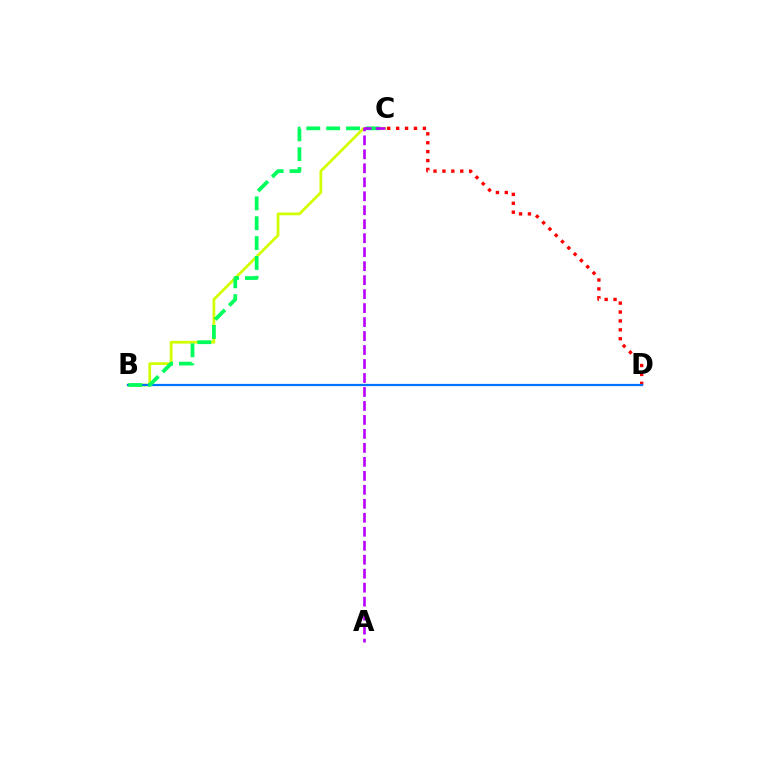{('C', 'D'): [{'color': '#ff0000', 'line_style': 'dotted', 'thickness': 2.42}], ('B', 'C'): [{'color': '#d1ff00', 'line_style': 'solid', 'thickness': 1.97}, {'color': '#00ff5c', 'line_style': 'dashed', 'thickness': 2.7}], ('B', 'D'): [{'color': '#0074ff', 'line_style': 'solid', 'thickness': 1.61}], ('A', 'C'): [{'color': '#b900ff', 'line_style': 'dashed', 'thickness': 1.9}]}